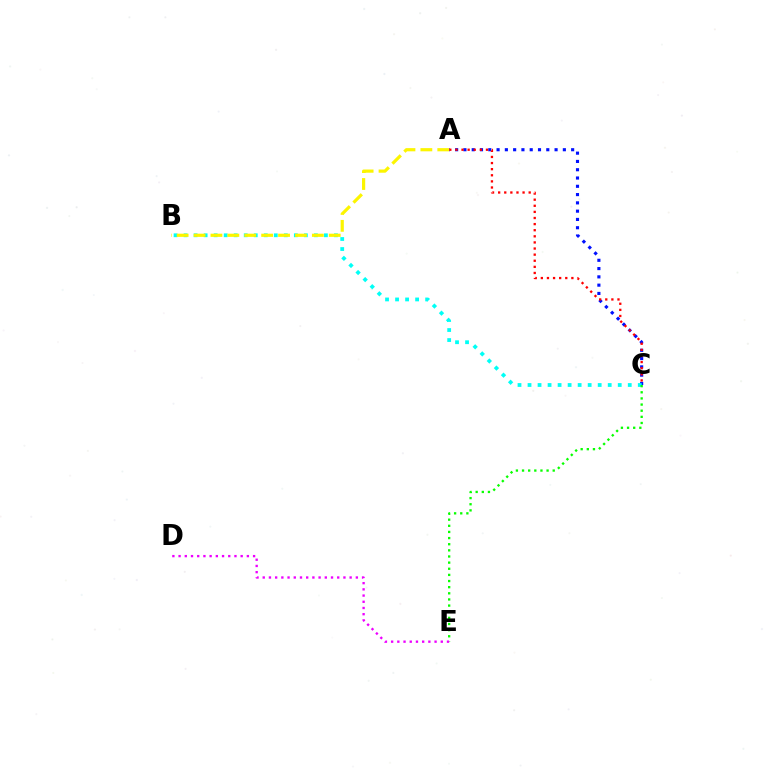{('A', 'C'): [{'color': '#0010ff', 'line_style': 'dotted', 'thickness': 2.25}, {'color': '#ff0000', 'line_style': 'dotted', 'thickness': 1.66}], ('B', 'C'): [{'color': '#00fff6', 'line_style': 'dotted', 'thickness': 2.72}], ('A', 'B'): [{'color': '#fcf500', 'line_style': 'dashed', 'thickness': 2.3}], ('C', 'E'): [{'color': '#08ff00', 'line_style': 'dotted', 'thickness': 1.67}], ('D', 'E'): [{'color': '#ee00ff', 'line_style': 'dotted', 'thickness': 1.69}]}